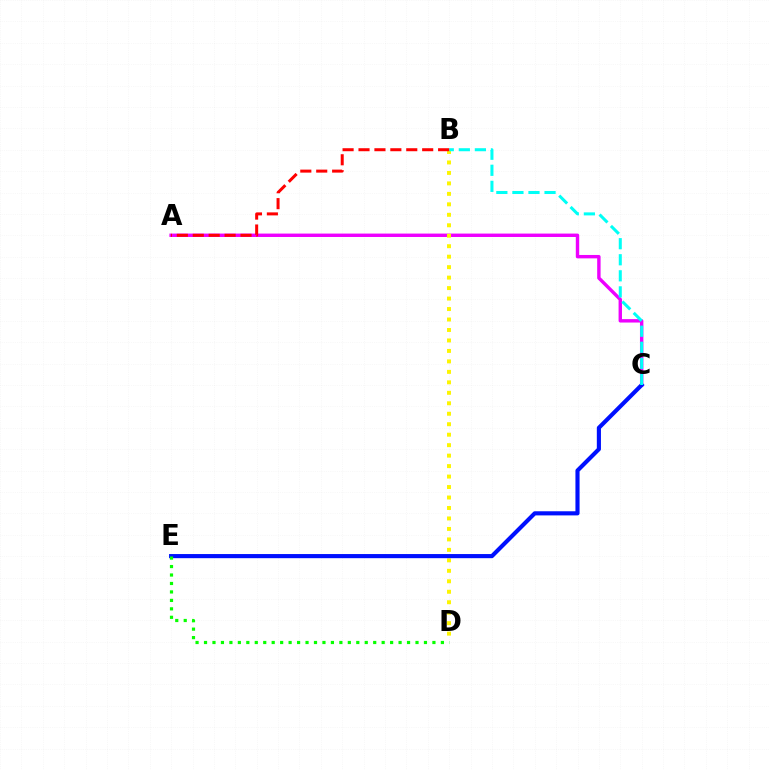{('A', 'C'): [{'color': '#ee00ff', 'line_style': 'solid', 'thickness': 2.45}], ('B', 'D'): [{'color': '#fcf500', 'line_style': 'dotted', 'thickness': 2.84}], ('C', 'E'): [{'color': '#0010ff', 'line_style': 'solid', 'thickness': 2.97}], ('B', 'C'): [{'color': '#00fff6', 'line_style': 'dashed', 'thickness': 2.18}], ('D', 'E'): [{'color': '#08ff00', 'line_style': 'dotted', 'thickness': 2.3}], ('A', 'B'): [{'color': '#ff0000', 'line_style': 'dashed', 'thickness': 2.16}]}